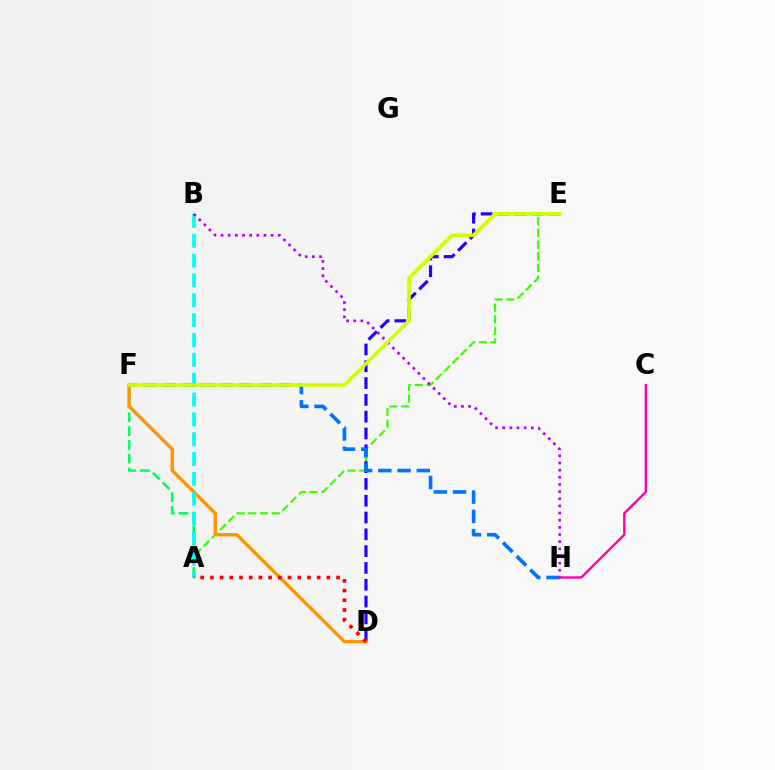{('A', 'E'): [{'color': '#3dff00', 'line_style': 'dashed', 'thickness': 1.59}], ('A', 'F'): [{'color': '#00ff5c', 'line_style': 'dashed', 'thickness': 1.87}], ('D', 'E'): [{'color': '#2500ff', 'line_style': 'dashed', 'thickness': 2.28}], ('D', 'F'): [{'color': '#ff9400', 'line_style': 'solid', 'thickness': 2.42}], ('A', 'B'): [{'color': '#00fff6', 'line_style': 'dashed', 'thickness': 2.7}], ('B', 'H'): [{'color': '#b900ff', 'line_style': 'dotted', 'thickness': 1.94}], ('F', 'H'): [{'color': '#0074ff', 'line_style': 'dashed', 'thickness': 2.61}], ('E', 'F'): [{'color': '#d1ff00', 'line_style': 'solid', 'thickness': 2.61}], ('C', 'H'): [{'color': '#ff00ac', 'line_style': 'solid', 'thickness': 1.71}], ('A', 'D'): [{'color': '#ff0000', 'line_style': 'dotted', 'thickness': 2.64}]}